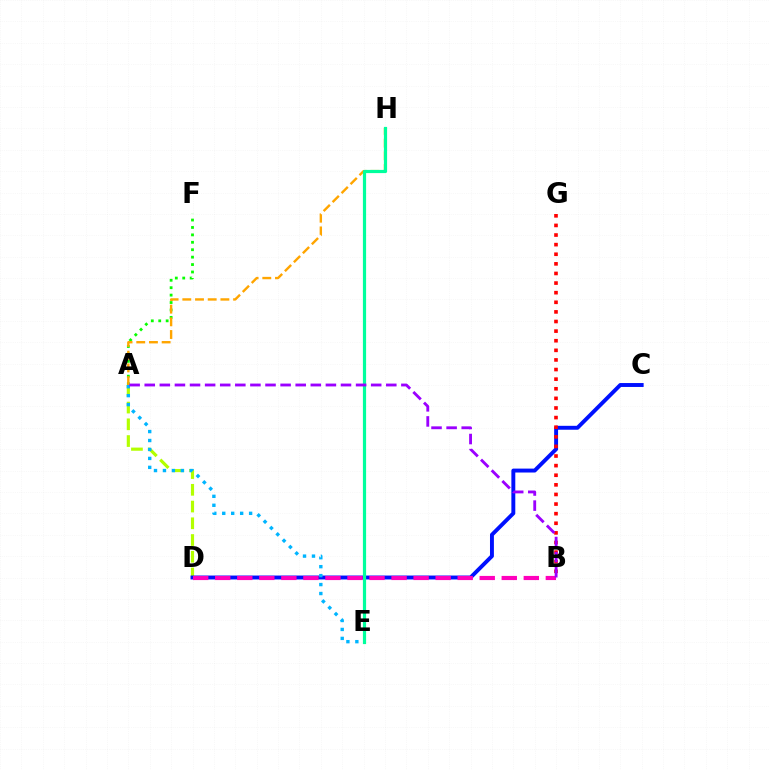{('A', 'F'): [{'color': '#08ff00', 'line_style': 'dotted', 'thickness': 2.02}], ('A', 'H'): [{'color': '#ffa500', 'line_style': 'dashed', 'thickness': 1.72}], ('A', 'D'): [{'color': '#b3ff00', 'line_style': 'dashed', 'thickness': 2.27}], ('C', 'D'): [{'color': '#0010ff', 'line_style': 'solid', 'thickness': 2.82}], ('E', 'H'): [{'color': '#00ff9d', 'line_style': 'solid', 'thickness': 2.3}], ('B', 'D'): [{'color': '#ff00bd', 'line_style': 'dashed', 'thickness': 2.99}], ('B', 'G'): [{'color': '#ff0000', 'line_style': 'dotted', 'thickness': 2.61}], ('A', 'E'): [{'color': '#00b5ff', 'line_style': 'dotted', 'thickness': 2.43}], ('A', 'B'): [{'color': '#9b00ff', 'line_style': 'dashed', 'thickness': 2.05}]}